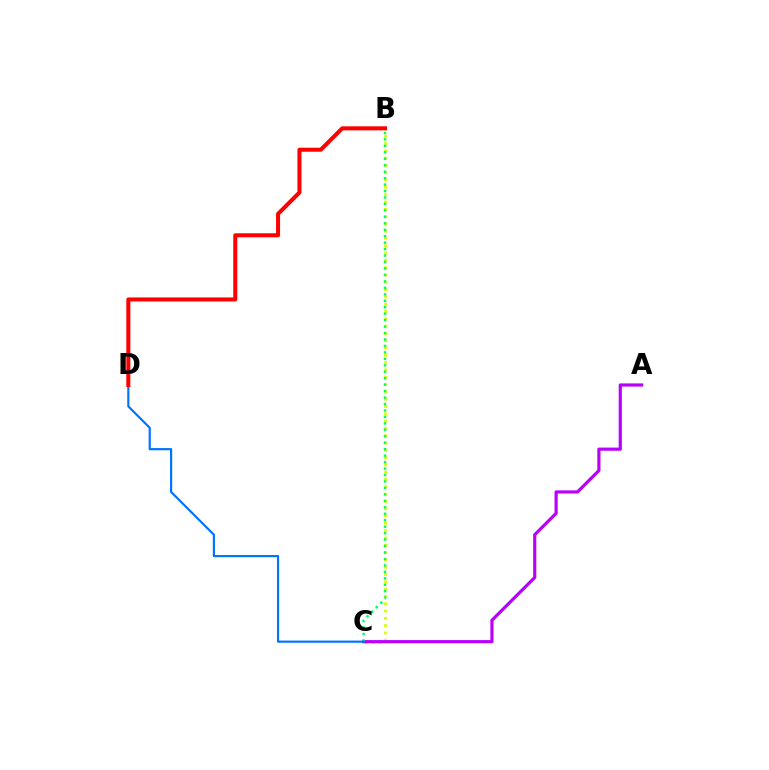{('B', 'C'): [{'color': '#d1ff00', 'line_style': 'dotted', 'thickness': 1.98}, {'color': '#00ff5c', 'line_style': 'dotted', 'thickness': 1.75}], ('A', 'C'): [{'color': '#b900ff', 'line_style': 'solid', 'thickness': 2.29}], ('C', 'D'): [{'color': '#0074ff', 'line_style': 'solid', 'thickness': 1.58}], ('B', 'D'): [{'color': '#ff0000', 'line_style': 'solid', 'thickness': 2.9}]}